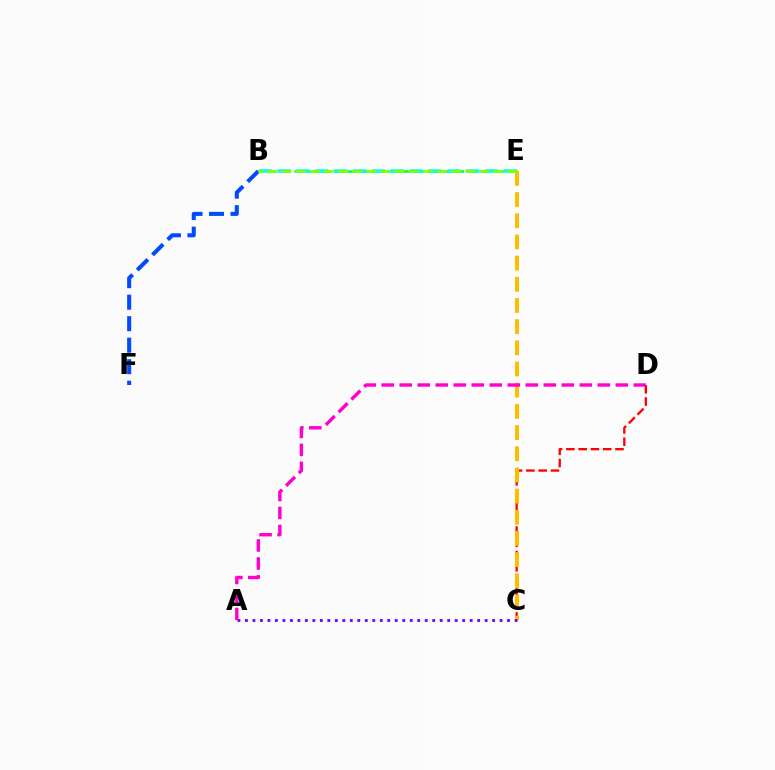{('B', 'E'): [{'color': '#00ff39', 'line_style': 'dashed', 'thickness': 1.82}, {'color': '#00fff6', 'line_style': 'dashed', 'thickness': 2.56}, {'color': '#84ff00', 'line_style': 'dashed', 'thickness': 1.92}], ('C', 'D'): [{'color': '#ff0000', 'line_style': 'dashed', 'thickness': 1.67}], ('C', 'E'): [{'color': '#ffbd00', 'line_style': 'dashed', 'thickness': 2.88}], ('B', 'F'): [{'color': '#004bff', 'line_style': 'dashed', 'thickness': 2.92}], ('A', 'C'): [{'color': '#7200ff', 'line_style': 'dotted', 'thickness': 2.04}], ('A', 'D'): [{'color': '#ff00cf', 'line_style': 'dashed', 'thickness': 2.45}]}